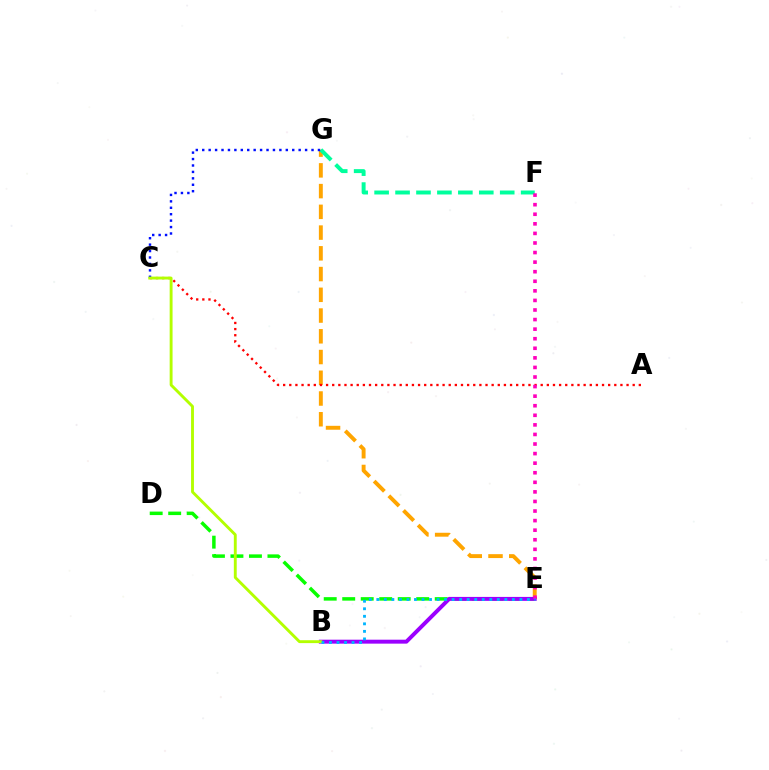{('E', 'G'): [{'color': '#ffa500', 'line_style': 'dashed', 'thickness': 2.82}], ('D', 'E'): [{'color': '#08ff00', 'line_style': 'dashed', 'thickness': 2.51}], ('B', 'E'): [{'color': '#9b00ff', 'line_style': 'solid', 'thickness': 2.84}, {'color': '#00b5ff', 'line_style': 'dotted', 'thickness': 2.05}], ('F', 'G'): [{'color': '#00ff9d', 'line_style': 'dashed', 'thickness': 2.84}], ('A', 'C'): [{'color': '#ff0000', 'line_style': 'dotted', 'thickness': 1.67}], ('C', 'G'): [{'color': '#0010ff', 'line_style': 'dotted', 'thickness': 1.75}], ('E', 'F'): [{'color': '#ff00bd', 'line_style': 'dotted', 'thickness': 2.6}], ('B', 'C'): [{'color': '#b3ff00', 'line_style': 'solid', 'thickness': 2.08}]}